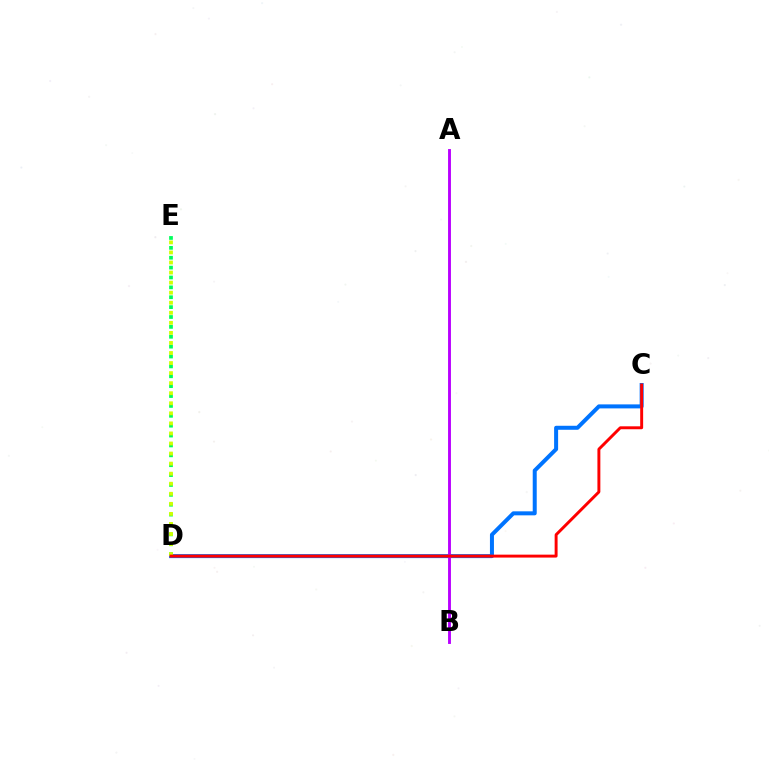{('C', 'D'): [{'color': '#0074ff', 'line_style': 'solid', 'thickness': 2.88}, {'color': '#ff0000', 'line_style': 'solid', 'thickness': 2.11}], ('A', 'B'): [{'color': '#b900ff', 'line_style': 'solid', 'thickness': 2.08}], ('D', 'E'): [{'color': '#00ff5c', 'line_style': 'dotted', 'thickness': 2.68}, {'color': '#d1ff00', 'line_style': 'dotted', 'thickness': 2.73}]}